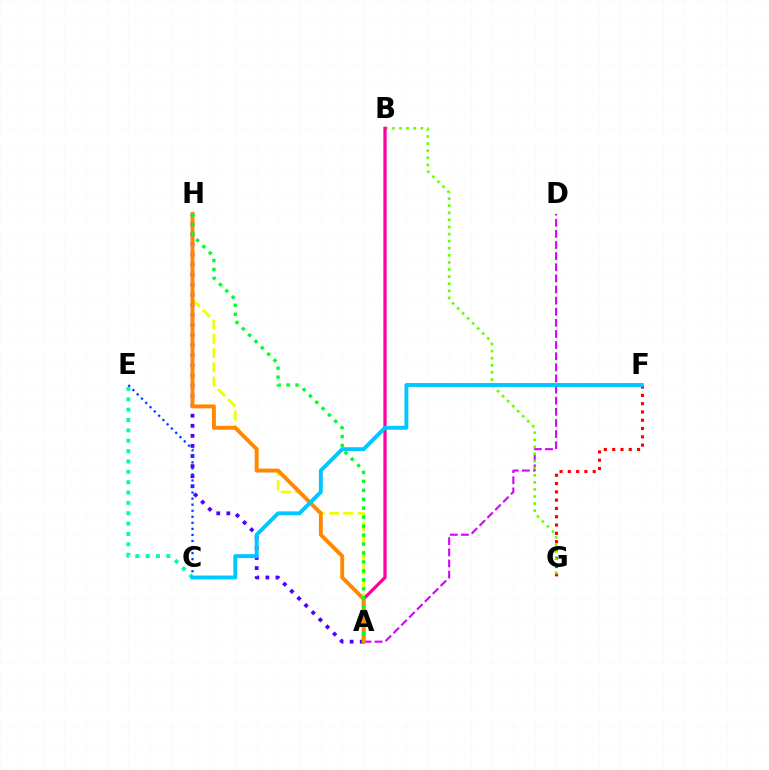{('F', 'G'): [{'color': '#ff0000', 'line_style': 'dotted', 'thickness': 2.25}], ('A', 'H'): [{'color': '#4f00ff', 'line_style': 'dotted', 'thickness': 2.74}, {'color': '#eeff00', 'line_style': 'dashed', 'thickness': 1.94}, {'color': '#ff8800', 'line_style': 'solid', 'thickness': 2.82}, {'color': '#00ff27', 'line_style': 'dotted', 'thickness': 2.43}], ('A', 'D'): [{'color': '#d600ff', 'line_style': 'dashed', 'thickness': 1.51}], ('C', 'E'): [{'color': '#003fff', 'line_style': 'dotted', 'thickness': 1.64}, {'color': '#00ffaf', 'line_style': 'dotted', 'thickness': 2.81}], ('B', 'G'): [{'color': '#66ff00', 'line_style': 'dotted', 'thickness': 1.93}], ('A', 'B'): [{'color': '#ff00a0', 'line_style': 'solid', 'thickness': 2.35}], ('C', 'F'): [{'color': '#00c7ff', 'line_style': 'solid', 'thickness': 2.81}]}